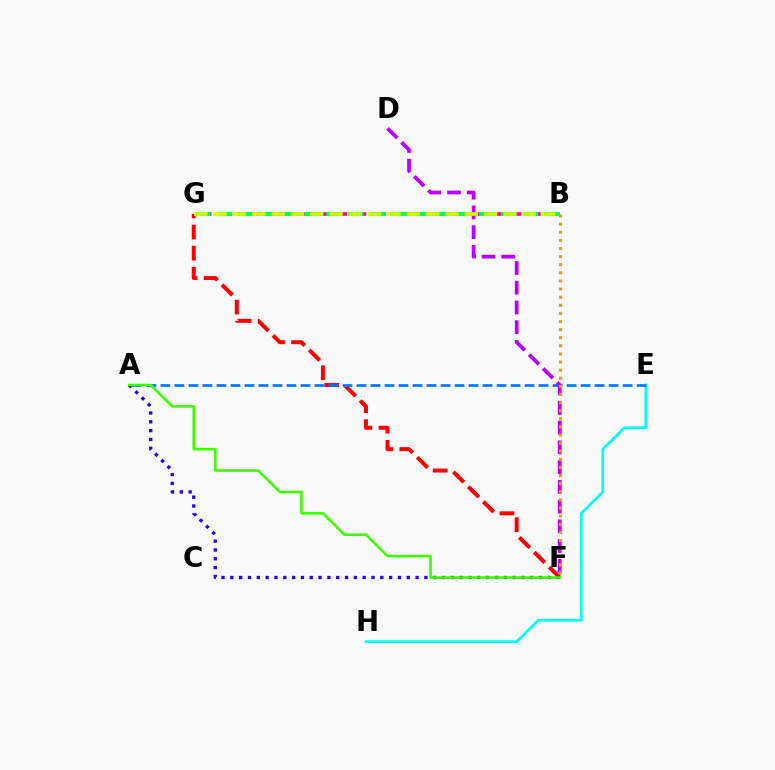{('E', 'H'): [{'color': '#00fff6', 'line_style': 'solid', 'thickness': 1.98}], ('F', 'G'): [{'color': '#ff0000', 'line_style': 'dashed', 'thickness': 2.87}], ('B', 'G'): [{'color': '#ff00ac', 'line_style': 'dashed', 'thickness': 2.63}, {'color': '#00ff5c', 'line_style': 'dashed', 'thickness': 2.97}, {'color': '#d1ff00', 'line_style': 'dashed', 'thickness': 2.62}], ('A', 'E'): [{'color': '#0074ff', 'line_style': 'dashed', 'thickness': 1.9}], ('D', 'F'): [{'color': '#b900ff', 'line_style': 'dashed', 'thickness': 2.68}], ('B', 'F'): [{'color': '#ff9400', 'line_style': 'dotted', 'thickness': 2.2}], ('A', 'F'): [{'color': '#2500ff', 'line_style': 'dotted', 'thickness': 2.4}, {'color': '#3dff00', 'line_style': 'solid', 'thickness': 1.86}]}